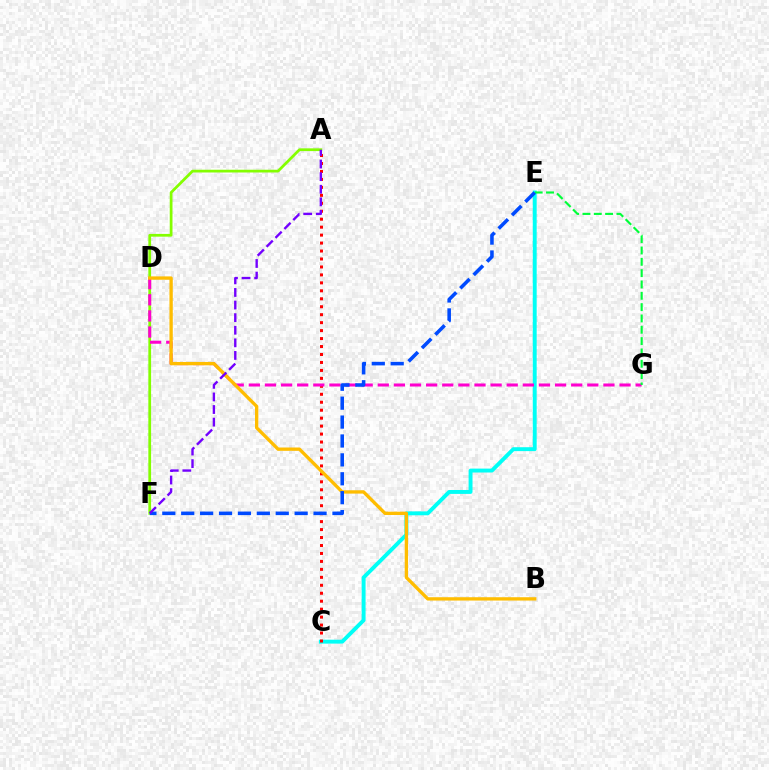{('C', 'E'): [{'color': '#00fff6', 'line_style': 'solid', 'thickness': 2.81}], ('A', 'F'): [{'color': '#84ff00', 'line_style': 'solid', 'thickness': 1.98}, {'color': '#7200ff', 'line_style': 'dashed', 'thickness': 1.71}], ('A', 'C'): [{'color': '#ff0000', 'line_style': 'dotted', 'thickness': 2.16}], ('D', 'G'): [{'color': '#ff00cf', 'line_style': 'dashed', 'thickness': 2.19}], ('E', 'G'): [{'color': '#00ff39', 'line_style': 'dashed', 'thickness': 1.54}], ('B', 'D'): [{'color': '#ffbd00', 'line_style': 'solid', 'thickness': 2.39}], ('E', 'F'): [{'color': '#004bff', 'line_style': 'dashed', 'thickness': 2.57}]}